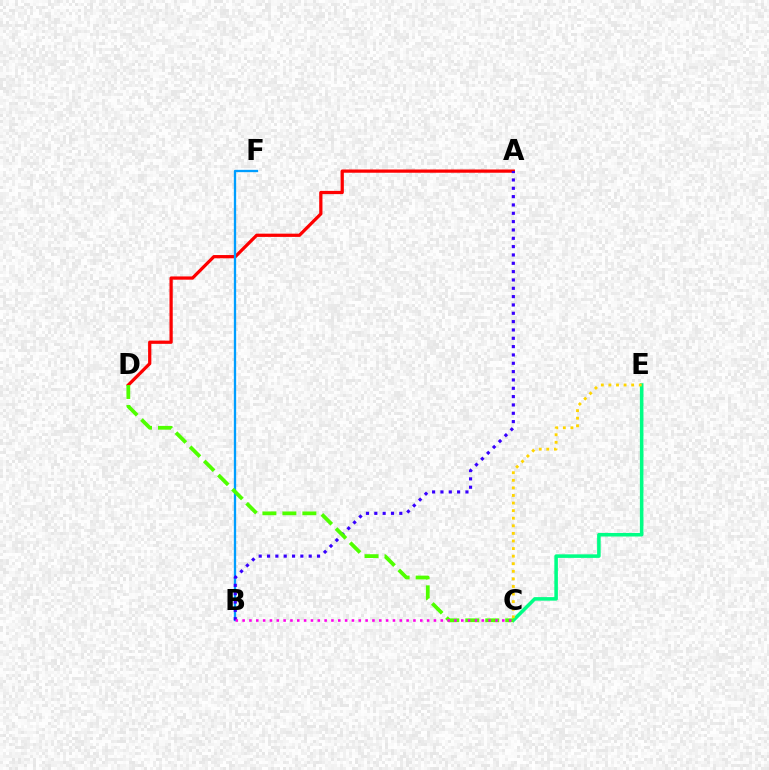{('C', 'E'): [{'color': '#00ff86', 'line_style': 'solid', 'thickness': 2.56}, {'color': '#ffd500', 'line_style': 'dotted', 'thickness': 2.06}], ('A', 'D'): [{'color': '#ff0000', 'line_style': 'solid', 'thickness': 2.33}], ('B', 'F'): [{'color': '#009eff', 'line_style': 'solid', 'thickness': 1.67}], ('A', 'B'): [{'color': '#3700ff', 'line_style': 'dotted', 'thickness': 2.26}], ('C', 'D'): [{'color': '#4fff00', 'line_style': 'dashed', 'thickness': 2.71}], ('B', 'C'): [{'color': '#ff00ed', 'line_style': 'dotted', 'thickness': 1.86}]}